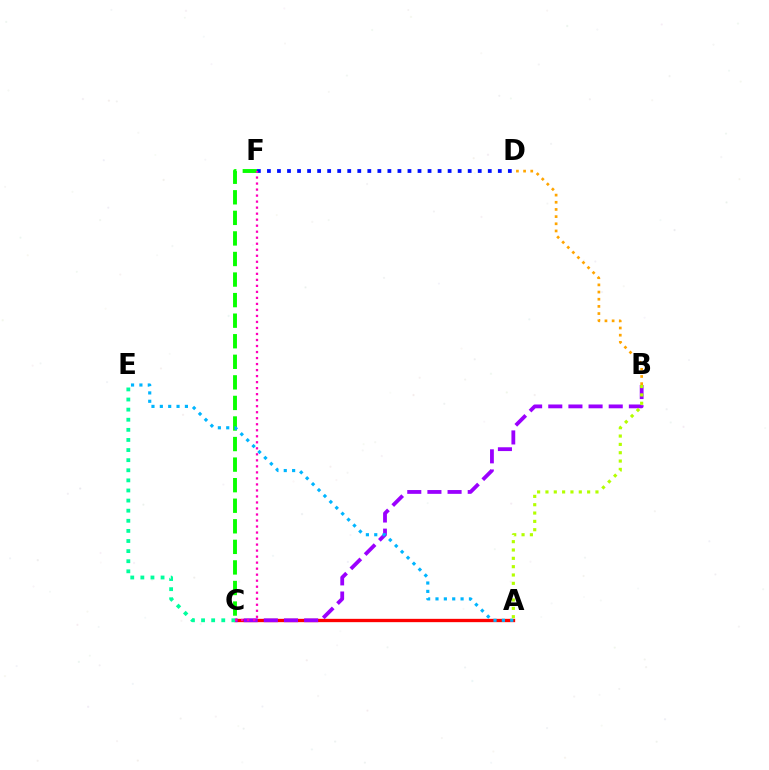{('A', 'C'): [{'color': '#ff0000', 'line_style': 'solid', 'thickness': 2.39}], ('B', 'D'): [{'color': '#ffa500', 'line_style': 'dotted', 'thickness': 1.95}], ('B', 'C'): [{'color': '#9b00ff', 'line_style': 'dashed', 'thickness': 2.74}], ('C', 'F'): [{'color': '#08ff00', 'line_style': 'dashed', 'thickness': 2.79}, {'color': '#ff00bd', 'line_style': 'dotted', 'thickness': 1.63}], ('D', 'F'): [{'color': '#0010ff', 'line_style': 'dotted', 'thickness': 2.73}], ('A', 'E'): [{'color': '#00b5ff', 'line_style': 'dotted', 'thickness': 2.27}], ('C', 'E'): [{'color': '#00ff9d', 'line_style': 'dotted', 'thickness': 2.75}], ('A', 'B'): [{'color': '#b3ff00', 'line_style': 'dotted', 'thickness': 2.26}]}